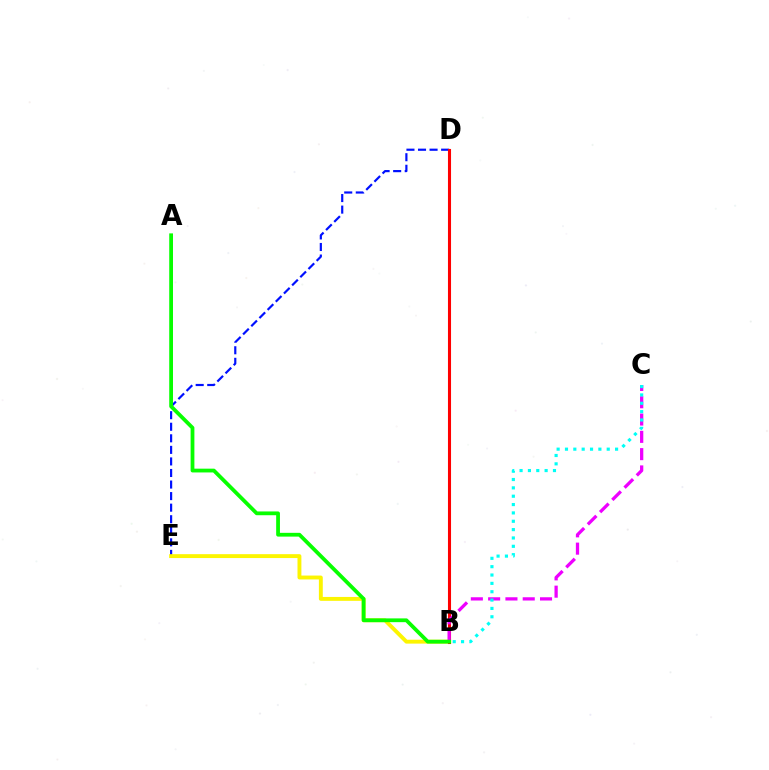{('D', 'E'): [{'color': '#0010ff', 'line_style': 'dashed', 'thickness': 1.57}], ('B', 'E'): [{'color': '#fcf500', 'line_style': 'solid', 'thickness': 2.8}], ('B', 'D'): [{'color': '#ff0000', 'line_style': 'solid', 'thickness': 2.22}], ('B', 'C'): [{'color': '#ee00ff', 'line_style': 'dashed', 'thickness': 2.35}, {'color': '#00fff6', 'line_style': 'dotted', 'thickness': 2.27}], ('A', 'B'): [{'color': '#08ff00', 'line_style': 'solid', 'thickness': 2.72}]}